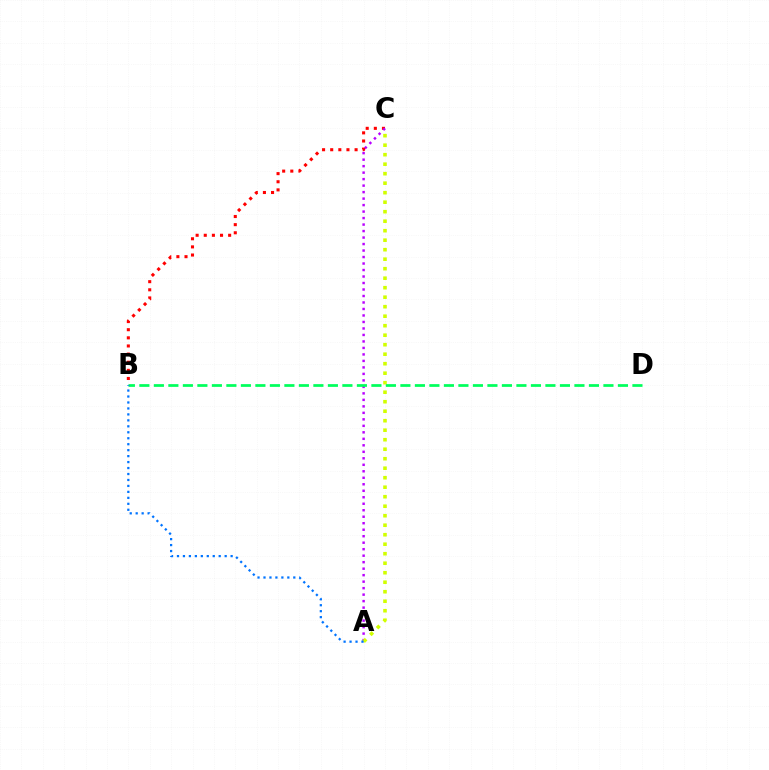{('B', 'C'): [{'color': '#ff0000', 'line_style': 'dotted', 'thickness': 2.21}], ('A', 'C'): [{'color': '#b900ff', 'line_style': 'dotted', 'thickness': 1.76}, {'color': '#d1ff00', 'line_style': 'dotted', 'thickness': 2.58}], ('B', 'D'): [{'color': '#00ff5c', 'line_style': 'dashed', 'thickness': 1.97}], ('A', 'B'): [{'color': '#0074ff', 'line_style': 'dotted', 'thickness': 1.62}]}